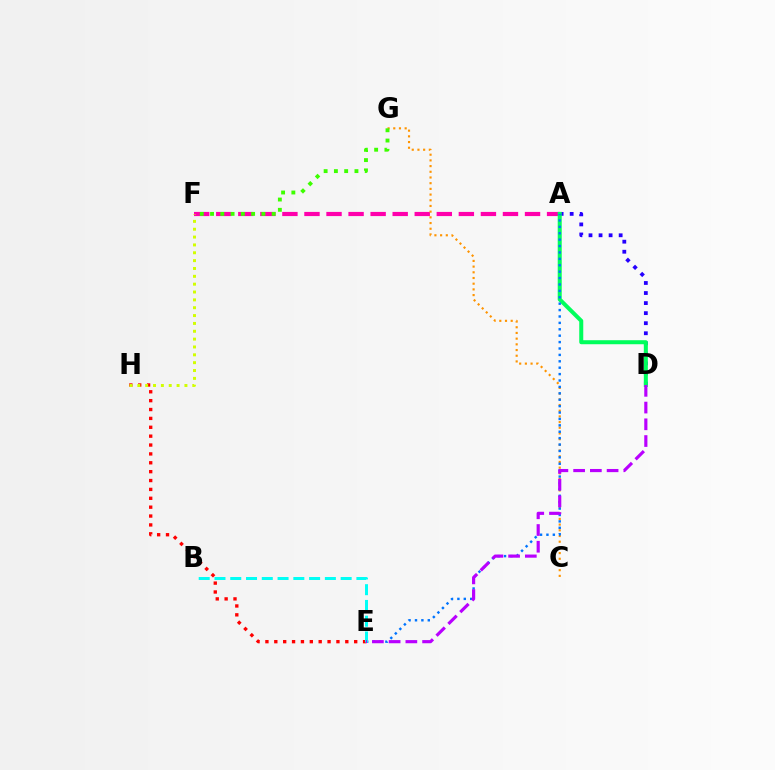{('A', 'F'): [{'color': '#ff00ac', 'line_style': 'dashed', 'thickness': 3.0}], ('E', 'H'): [{'color': '#ff0000', 'line_style': 'dotted', 'thickness': 2.41}], ('C', 'G'): [{'color': '#ff9400', 'line_style': 'dotted', 'thickness': 1.55}], ('A', 'D'): [{'color': '#2500ff', 'line_style': 'dotted', 'thickness': 2.73}, {'color': '#00ff5c', 'line_style': 'solid', 'thickness': 2.89}], ('F', 'H'): [{'color': '#d1ff00', 'line_style': 'dotted', 'thickness': 2.13}], ('F', 'G'): [{'color': '#3dff00', 'line_style': 'dotted', 'thickness': 2.79}], ('A', 'E'): [{'color': '#0074ff', 'line_style': 'dotted', 'thickness': 1.74}], ('B', 'E'): [{'color': '#00fff6', 'line_style': 'dashed', 'thickness': 2.14}], ('D', 'E'): [{'color': '#b900ff', 'line_style': 'dashed', 'thickness': 2.27}]}